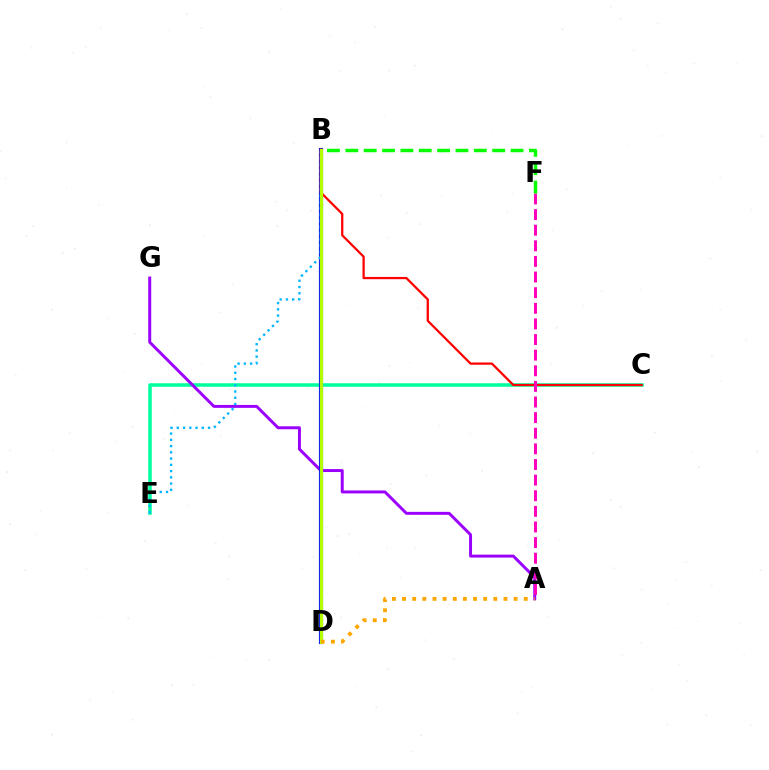{('C', 'E'): [{'color': '#00ff9d', 'line_style': 'solid', 'thickness': 2.54}], ('A', 'G'): [{'color': '#9b00ff', 'line_style': 'solid', 'thickness': 2.13}], ('B', 'D'): [{'color': '#0010ff', 'line_style': 'solid', 'thickness': 2.99}, {'color': '#b3ff00', 'line_style': 'solid', 'thickness': 2.3}], ('B', 'E'): [{'color': '#00b5ff', 'line_style': 'dotted', 'thickness': 1.7}], ('B', 'C'): [{'color': '#ff0000', 'line_style': 'solid', 'thickness': 1.63}], ('A', 'F'): [{'color': '#ff00bd', 'line_style': 'dashed', 'thickness': 2.12}], ('A', 'D'): [{'color': '#ffa500', 'line_style': 'dotted', 'thickness': 2.76}], ('B', 'F'): [{'color': '#08ff00', 'line_style': 'dashed', 'thickness': 2.49}]}